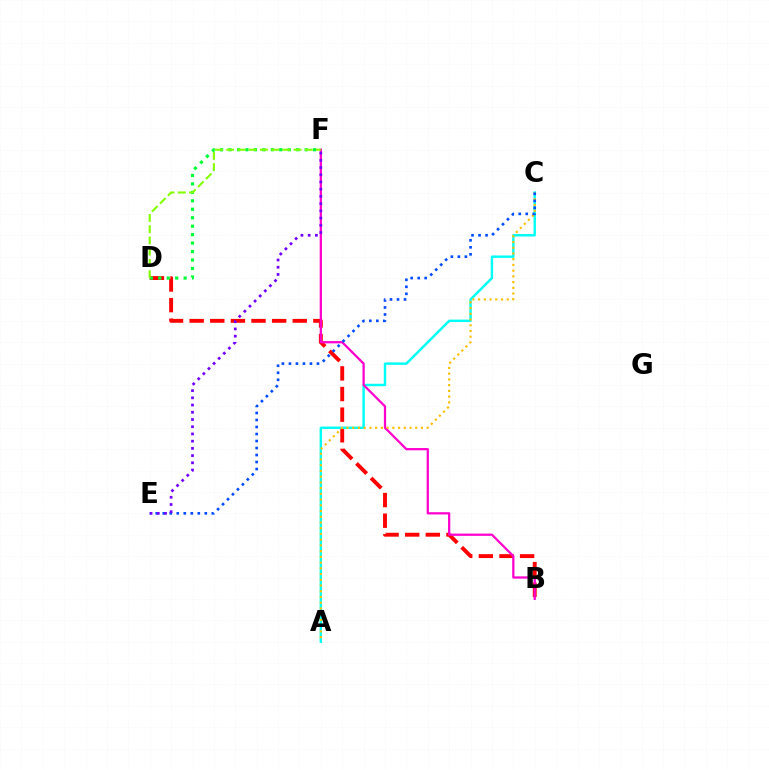{('B', 'D'): [{'color': '#ff0000', 'line_style': 'dashed', 'thickness': 2.8}], ('A', 'C'): [{'color': '#00fff6', 'line_style': 'solid', 'thickness': 1.75}, {'color': '#ffbd00', 'line_style': 'dotted', 'thickness': 1.56}], ('B', 'F'): [{'color': '#ff00cf', 'line_style': 'solid', 'thickness': 1.63}], ('D', 'F'): [{'color': '#00ff39', 'line_style': 'dotted', 'thickness': 2.3}, {'color': '#84ff00', 'line_style': 'dashed', 'thickness': 1.53}], ('C', 'E'): [{'color': '#004bff', 'line_style': 'dotted', 'thickness': 1.9}], ('E', 'F'): [{'color': '#7200ff', 'line_style': 'dotted', 'thickness': 1.96}]}